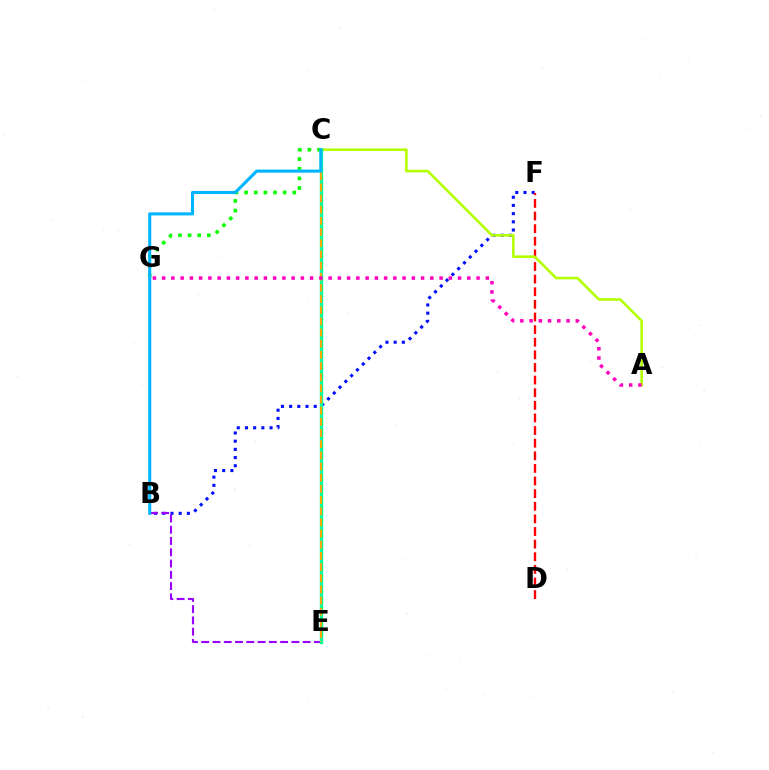{('B', 'F'): [{'color': '#0010ff', 'line_style': 'dotted', 'thickness': 2.23}], ('C', 'G'): [{'color': '#08ff00', 'line_style': 'dotted', 'thickness': 2.62}], ('B', 'E'): [{'color': '#9b00ff', 'line_style': 'dashed', 'thickness': 1.53}], ('D', 'F'): [{'color': '#ff0000', 'line_style': 'dashed', 'thickness': 1.71}], ('A', 'C'): [{'color': '#b3ff00', 'line_style': 'solid', 'thickness': 1.86}], ('C', 'E'): [{'color': '#00ff9d', 'line_style': 'solid', 'thickness': 2.43}, {'color': '#ffa500', 'line_style': 'dashed', 'thickness': 1.52}], ('B', 'C'): [{'color': '#00b5ff', 'line_style': 'solid', 'thickness': 2.21}], ('A', 'G'): [{'color': '#ff00bd', 'line_style': 'dotted', 'thickness': 2.51}]}